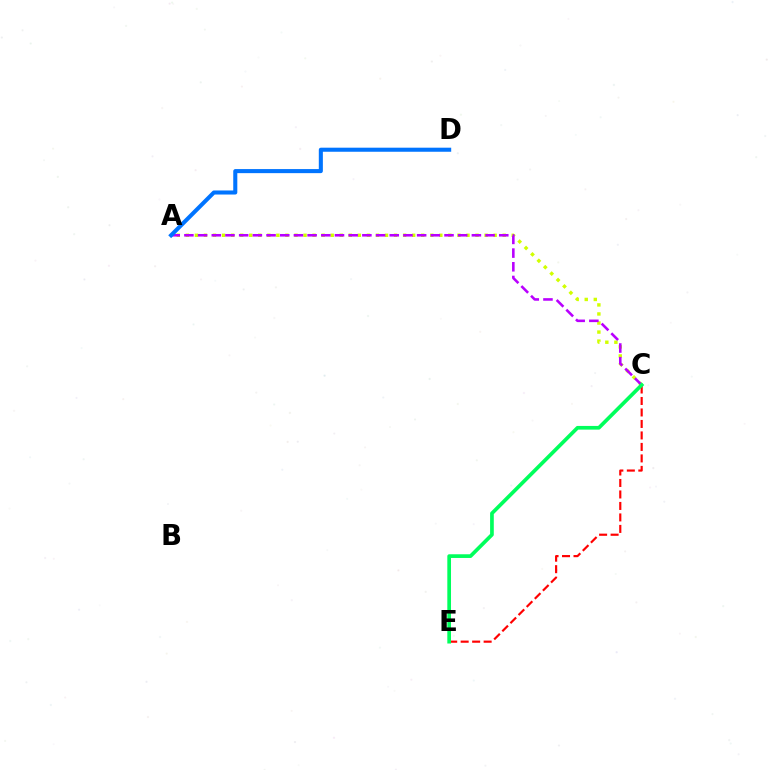{('A', 'C'): [{'color': '#d1ff00', 'line_style': 'dotted', 'thickness': 2.46}, {'color': '#b900ff', 'line_style': 'dashed', 'thickness': 1.86}], ('C', 'E'): [{'color': '#ff0000', 'line_style': 'dashed', 'thickness': 1.56}, {'color': '#00ff5c', 'line_style': 'solid', 'thickness': 2.66}], ('A', 'D'): [{'color': '#0074ff', 'line_style': 'solid', 'thickness': 2.92}]}